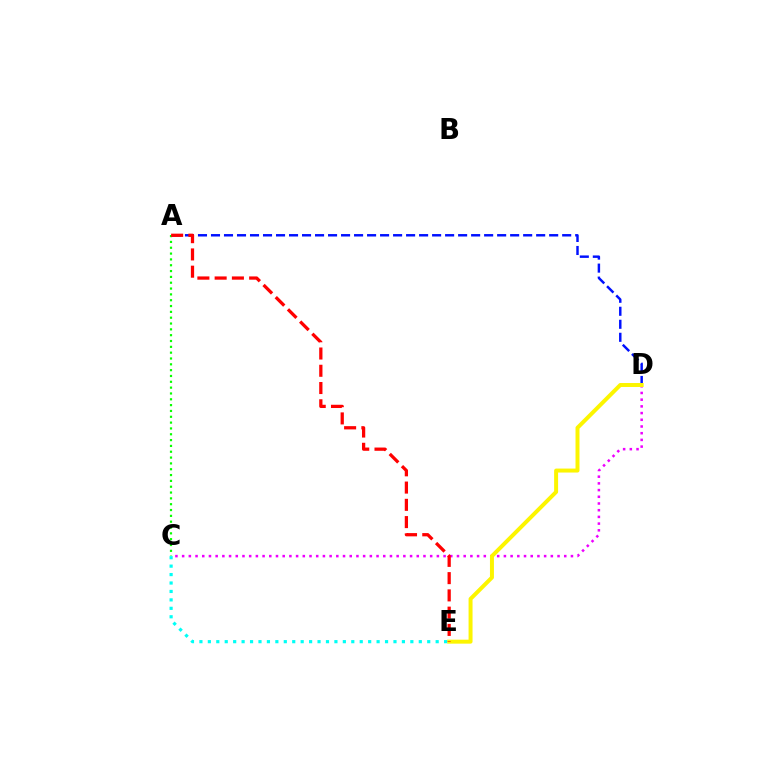{('A', 'D'): [{'color': '#0010ff', 'line_style': 'dashed', 'thickness': 1.77}], ('A', 'C'): [{'color': '#08ff00', 'line_style': 'dotted', 'thickness': 1.58}], ('C', 'D'): [{'color': '#ee00ff', 'line_style': 'dotted', 'thickness': 1.82}], ('D', 'E'): [{'color': '#fcf500', 'line_style': 'solid', 'thickness': 2.86}], ('C', 'E'): [{'color': '#00fff6', 'line_style': 'dotted', 'thickness': 2.29}], ('A', 'E'): [{'color': '#ff0000', 'line_style': 'dashed', 'thickness': 2.34}]}